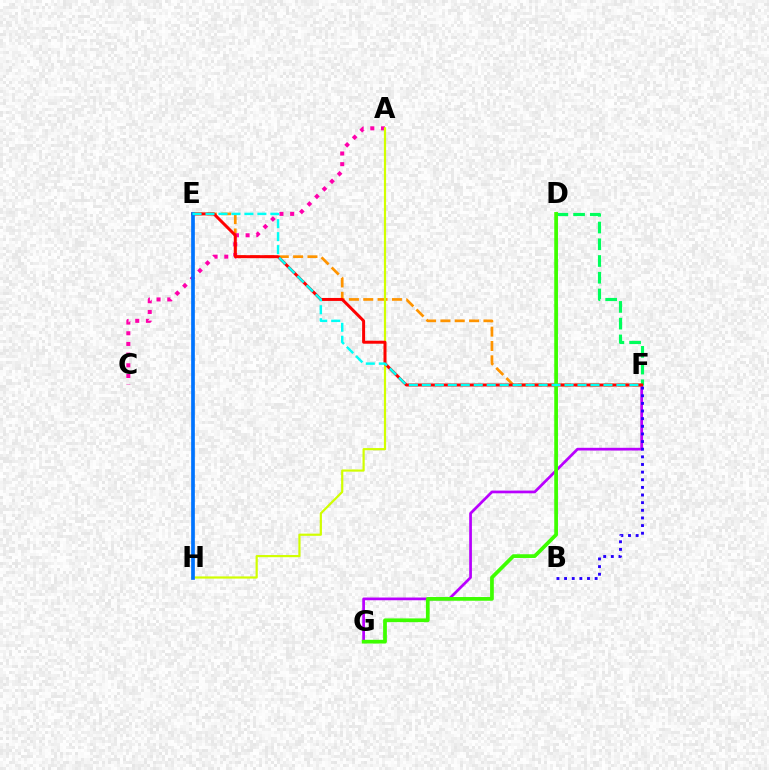{('F', 'G'): [{'color': '#b900ff', 'line_style': 'solid', 'thickness': 1.96}], ('D', 'F'): [{'color': '#00ff5c', 'line_style': 'dashed', 'thickness': 2.27}], ('E', 'F'): [{'color': '#ff9400', 'line_style': 'dashed', 'thickness': 1.95}, {'color': '#ff0000', 'line_style': 'solid', 'thickness': 2.14}, {'color': '#00fff6', 'line_style': 'dashed', 'thickness': 1.76}], ('A', 'C'): [{'color': '#ff00ac', 'line_style': 'dotted', 'thickness': 2.9}], ('A', 'H'): [{'color': '#d1ff00', 'line_style': 'solid', 'thickness': 1.58}], ('D', 'G'): [{'color': '#3dff00', 'line_style': 'solid', 'thickness': 2.69}], ('E', 'H'): [{'color': '#0074ff', 'line_style': 'solid', 'thickness': 2.66}], ('B', 'F'): [{'color': '#2500ff', 'line_style': 'dotted', 'thickness': 2.08}]}